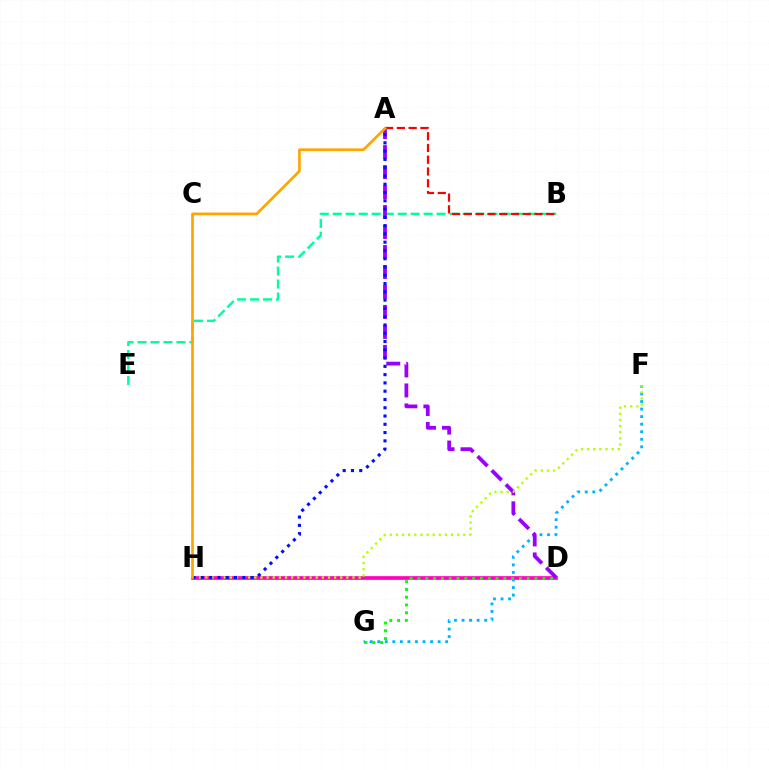{('F', 'G'): [{'color': '#00b5ff', 'line_style': 'dotted', 'thickness': 2.05}], ('B', 'E'): [{'color': '#00ff9d', 'line_style': 'dashed', 'thickness': 1.76}], ('D', 'H'): [{'color': '#ff00bd', 'line_style': 'solid', 'thickness': 2.65}], ('D', 'G'): [{'color': '#08ff00', 'line_style': 'dotted', 'thickness': 2.12}], ('A', 'B'): [{'color': '#ff0000', 'line_style': 'dashed', 'thickness': 1.6}], ('A', 'D'): [{'color': '#9b00ff', 'line_style': 'dashed', 'thickness': 2.71}], ('F', 'H'): [{'color': '#b3ff00', 'line_style': 'dotted', 'thickness': 1.67}], ('A', 'H'): [{'color': '#0010ff', 'line_style': 'dotted', 'thickness': 2.25}, {'color': '#ffa500', 'line_style': 'solid', 'thickness': 1.94}]}